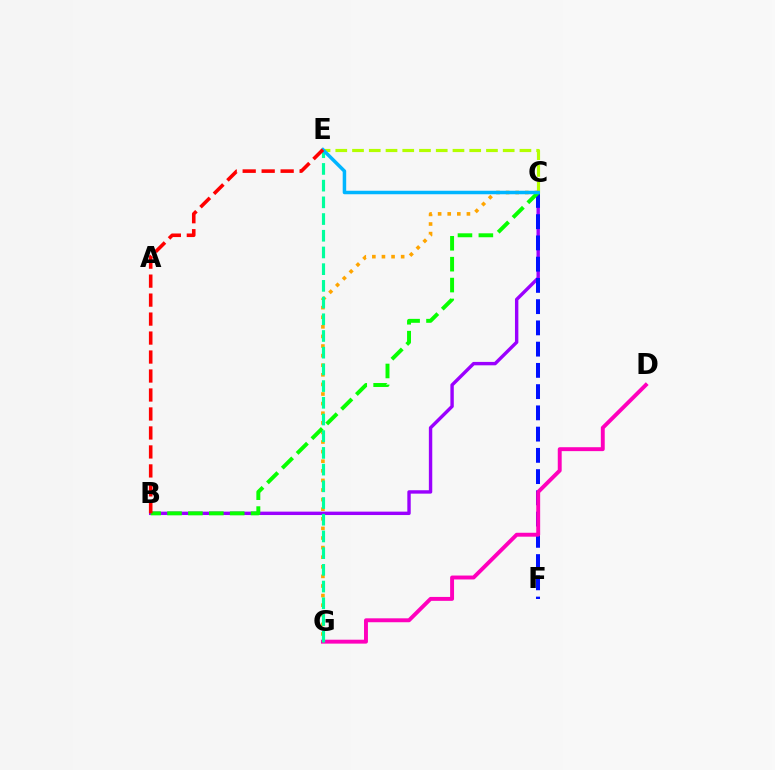{('B', 'C'): [{'color': '#9b00ff', 'line_style': 'solid', 'thickness': 2.45}, {'color': '#08ff00', 'line_style': 'dashed', 'thickness': 2.84}], ('C', 'E'): [{'color': '#b3ff00', 'line_style': 'dashed', 'thickness': 2.27}, {'color': '#00b5ff', 'line_style': 'solid', 'thickness': 2.52}], ('C', 'G'): [{'color': '#ffa500', 'line_style': 'dotted', 'thickness': 2.61}], ('C', 'F'): [{'color': '#0010ff', 'line_style': 'dashed', 'thickness': 2.89}], ('D', 'G'): [{'color': '#ff00bd', 'line_style': 'solid', 'thickness': 2.82}], ('E', 'G'): [{'color': '#00ff9d', 'line_style': 'dashed', 'thickness': 2.27}], ('B', 'E'): [{'color': '#ff0000', 'line_style': 'dashed', 'thickness': 2.58}]}